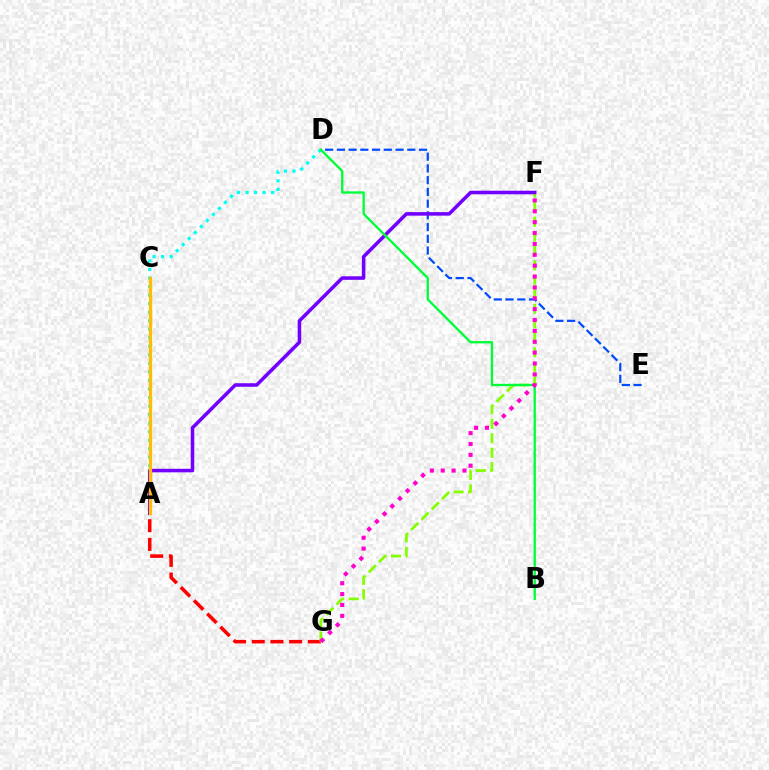{('A', 'G'): [{'color': '#ff0000', 'line_style': 'dashed', 'thickness': 2.54}], ('F', 'G'): [{'color': '#84ff00', 'line_style': 'dashed', 'thickness': 1.97}, {'color': '#ff00cf', 'line_style': 'dotted', 'thickness': 2.95}], ('D', 'E'): [{'color': '#004bff', 'line_style': 'dashed', 'thickness': 1.59}], ('A', 'D'): [{'color': '#00fff6', 'line_style': 'dotted', 'thickness': 2.32}], ('A', 'F'): [{'color': '#7200ff', 'line_style': 'solid', 'thickness': 2.55}], ('B', 'D'): [{'color': '#00ff39', 'line_style': 'solid', 'thickness': 1.68}], ('A', 'C'): [{'color': '#ffbd00', 'line_style': 'solid', 'thickness': 2.36}]}